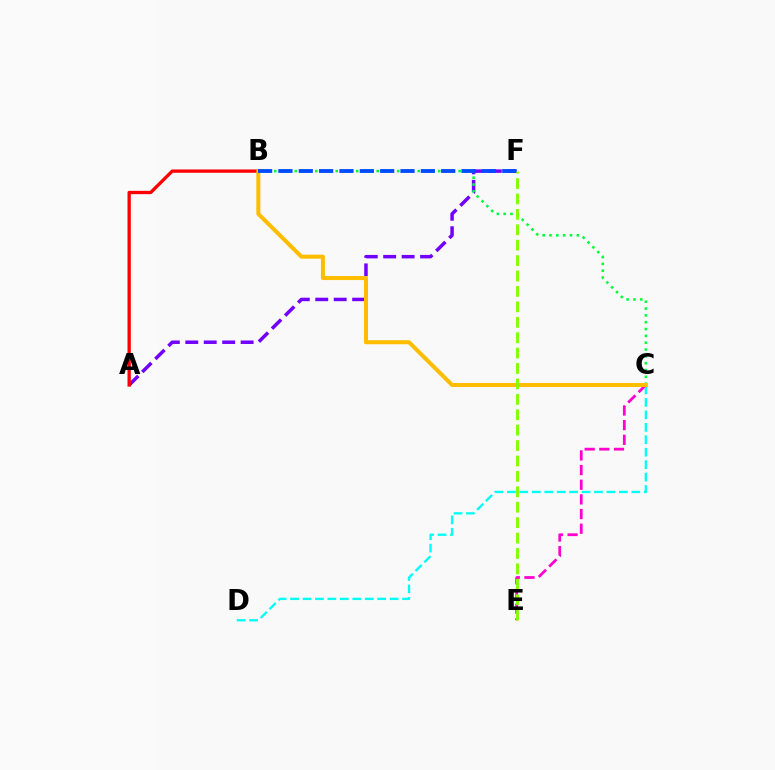{('A', 'F'): [{'color': '#7200ff', 'line_style': 'dashed', 'thickness': 2.51}], ('C', 'D'): [{'color': '#00fff6', 'line_style': 'dashed', 'thickness': 1.69}], ('C', 'E'): [{'color': '#ff00cf', 'line_style': 'dashed', 'thickness': 1.99}], ('B', 'C'): [{'color': '#00ff39', 'line_style': 'dotted', 'thickness': 1.86}, {'color': '#ffbd00', 'line_style': 'solid', 'thickness': 2.9}], ('A', 'B'): [{'color': '#ff0000', 'line_style': 'solid', 'thickness': 2.38}], ('E', 'F'): [{'color': '#84ff00', 'line_style': 'dashed', 'thickness': 2.09}], ('B', 'F'): [{'color': '#004bff', 'line_style': 'dashed', 'thickness': 2.76}]}